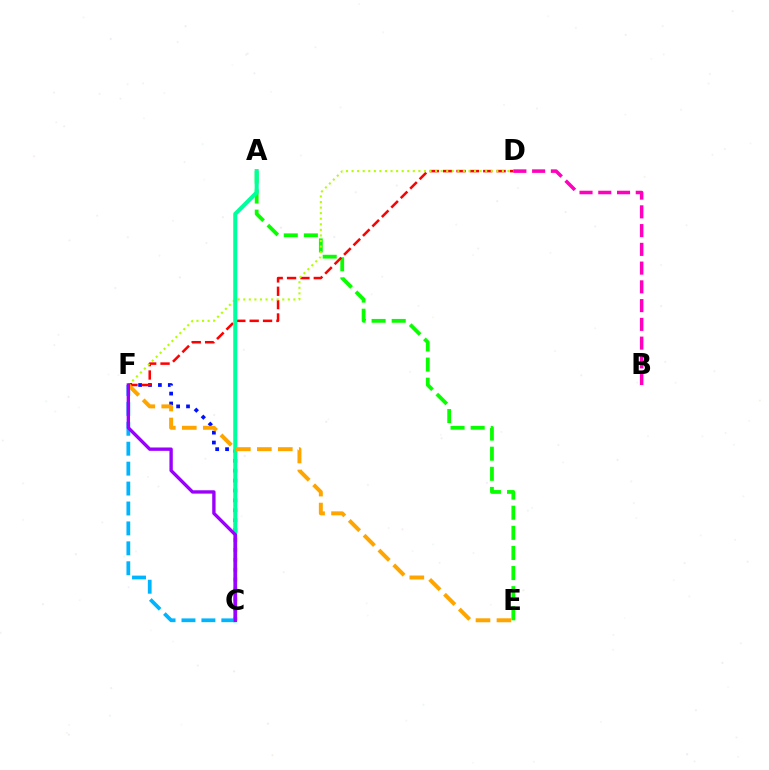{('C', 'F'): [{'color': '#0010ff', 'line_style': 'dotted', 'thickness': 2.69}, {'color': '#00b5ff', 'line_style': 'dashed', 'thickness': 2.71}, {'color': '#9b00ff', 'line_style': 'solid', 'thickness': 2.41}], ('A', 'E'): [{'color': '#08ff00', 'line_style': 'dashed', 'thickness': 2.73}], ('D', 'F'): [{'color': '#ff0000', 'line_style': 'dashed', 'thickness': 1.81}, {'color': '#b3ff00', 'line_style': 'dotted', 'thickness': 1.51}], ('A', 'C'): [{'color': '#00ff9d', 'line_style': 'solid', 'thickness': 2.92}], ('B', 'D'): [{'color': '#ff00bd', 'line_style': 'dashed', 'thickness': 2.55}], ('E', 'F'): [{'color': '#ffa500', 'line_style': 'dashed', 'thickness': 2.85}]}